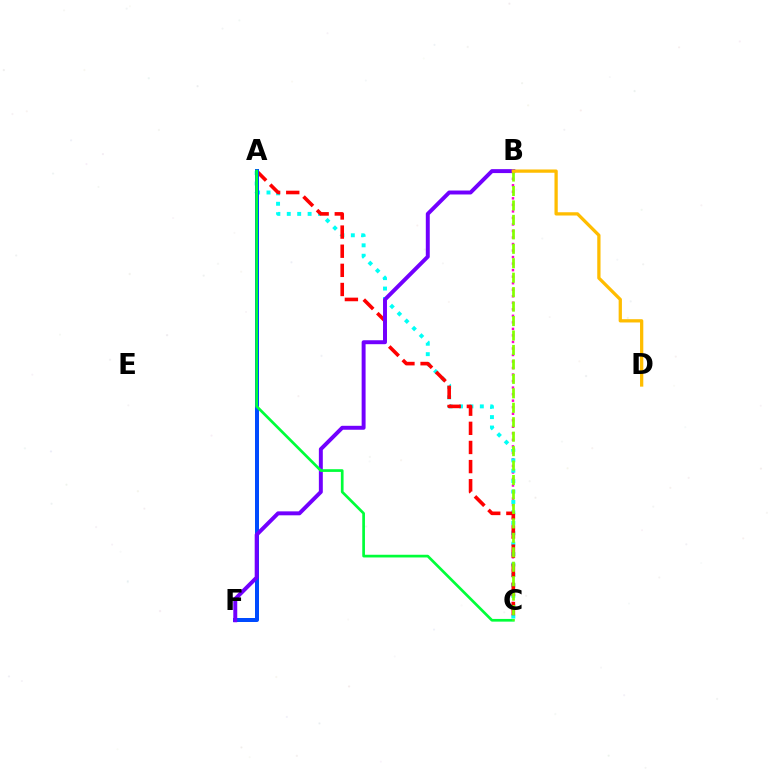{('B', 'C'): [{'color': '#ff00cf', 'line_style': 'dotted', 'thickness': 1.77}, {'color': '#84ff00', 'line_style': 'dashed', 'thickness': 1.96}], ('A', 'C'): [{'color': '#00fff6', 'line_style': 'dotted', 'thickness': 2.83}, {'color': '#ff0000', 'line_style': 'dashed', 'thickness': 2.6}, {'color': '#00ff39', 'line_style': 'solid', 'thickness': 1.94}], ('A', 'F'): [{'color': '#004bff', 'line_style': 'solid', 'thickness': 2.87}], ('B', 'F'): [{'color': '#7200ff', 'line_style': 'solid', 'thickness': 2.84}], ('B', 'D'): [{'color': '#ffbd00', 'line_style': 'solid', 'thickness': 2.35}]}